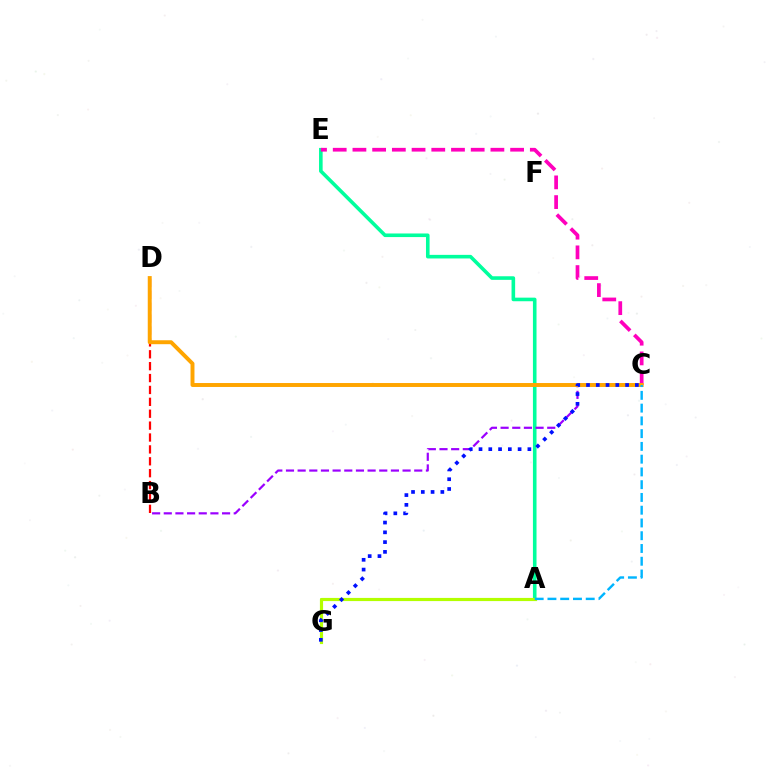{('A', 'E'): [{'color': '#00ff9d', 'line_style': 'solid', 'thickness': 2.59}], ('A', 'G'): [{'color': '#08ff00', 'line_style': 'dashed', 'thickness': 1.91}, {'color': '#b3ff00', 'line_style': 'solid', 'thickness': 2.28}], ('B', 'D'): [{'color': '#ff0000', 'line_style': 'dashed', 'thickness': 1.62}], ('C', 'E'): [{'color': '#ff00bd', 'line_style': 'dashed', 'thickness': 2.68}], ('B', 'C'): [{'color': '#9b00ff', 'line_style': 'dashed', 'thickness': 1.58}], ('C', 'D'): [{'color': '#ffa500', 'line_style': 'solid', 'thickness': 2.83}], ('C', 'G'): [{'color': '#0010ff', 'line_style': 'dotted', 'thickness': 2.66}], ('A', 'C'): [{'color': '#00b5ff', 'line_style': 'dashed', 'thickness': 1.73}]}